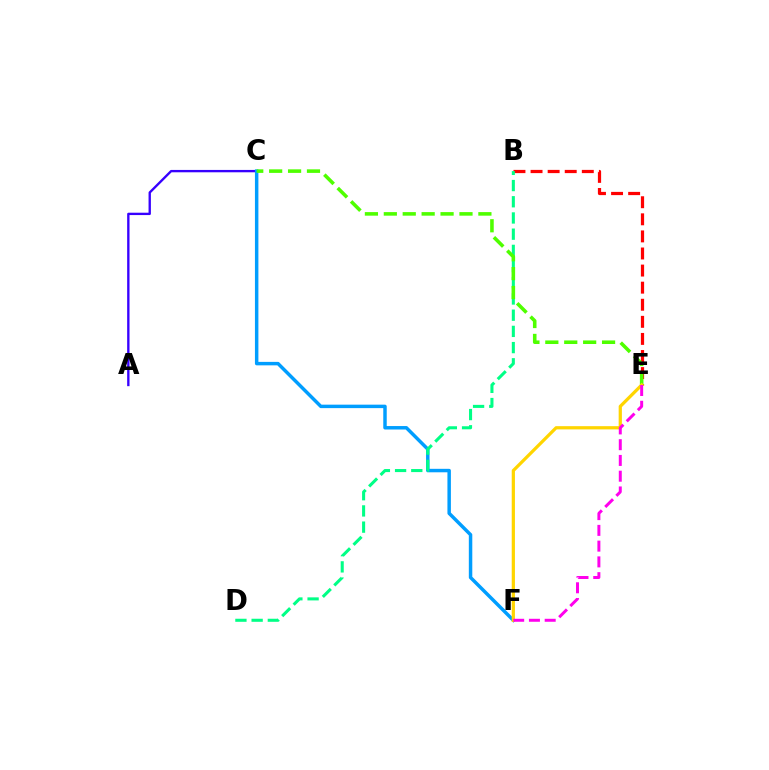{('B', 'E'): [{'color': '#ff0000', 'line_style': 'dashed', 'thickness': 2.32}], ('A', 'C'): [{'color': '#3700ff', 'line_style': 'solid', 'thickness': 1.69}], ('C', 'F'): [{'color': '#009eff', 'line_style': 'solid', 'thickness': 2.49}], ('B', 'D'): [{'color': '#00ff86', 'line_style': 'dashed', 'thickness': 2.2}], ('C', 'E'): [{'color': '#4fff00', 'line_style': 'dashed', 'thickness': 2.57}], ('E', 'F'): [{'color': '#ffd500', 'line_style': 'solid', 'thickness': 2.33}, {'color': '#ff00ed', 'line_style': 'dashed', 'thickness': 2.14}]}